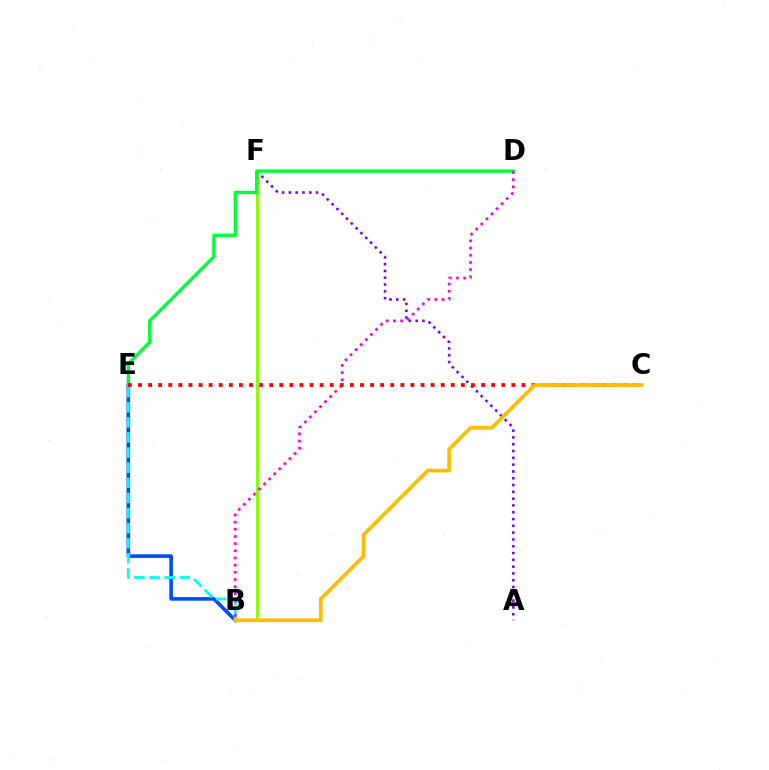{('B', 'F'): [{'color': '#84ff00', 'line_style': 'solid', 'thickness': 2.09}], ('B', 'E'): [{'color': '#004bff', 'line_style': 'solid', 'thickness': 2.6}, {'color': '#00fff6', 'line_style': 'dashed', 'thickness': 2.05}], ('A', 'F'): [{'color': '#7200ff', 'line_style': 'dotted', 'thickness': 1.85}], ('D', 'E'): [{'color': '#00ff39', 'line_style': 'solid', 'thickness': 2.4}], ('B', 'D'): [{'color': '#ff00cf', 'line_style': 'dotted', 'thickness': 1.95}], ('C', 'E'): [{'color': '#ff0000', 'line_style': 'dotted', 'thickness': 2.74}], ('B', 'C'): [{'color': '#ffbd00', 'line_style': 'solid', 'thickness': 2.69}]}